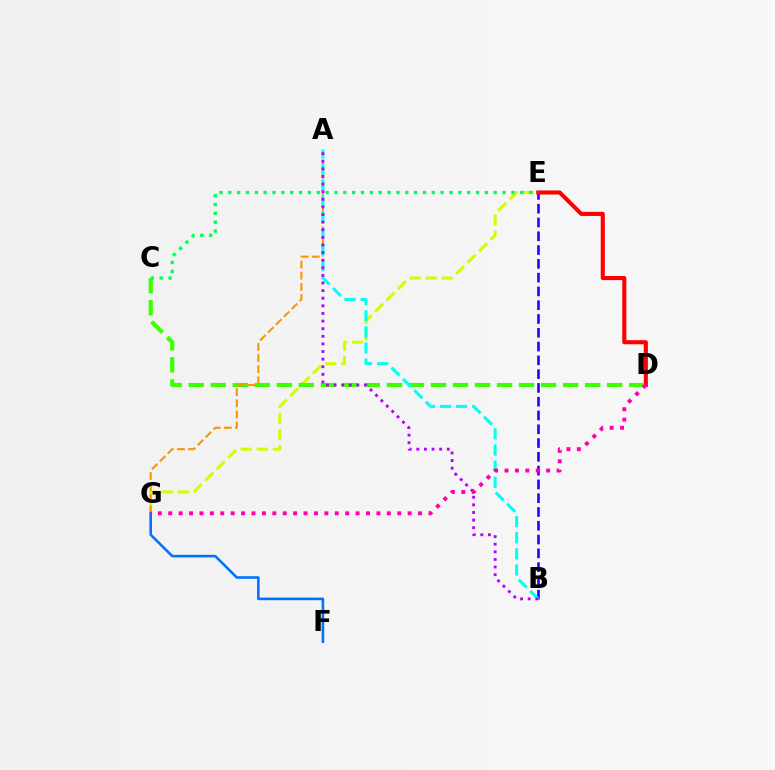{('B', 'E'): [{'color': '#2500ff', 'line_style': 'dashed', 'thickness': 1.87}], ('E', 'G'): [{'color': '#d1ff00', 'line_style': 'dashed', 'thickness': 2.19}], ('D', 'E'): [{'color': '#ff0000', 'line_style': 'solid', 'thickness': 2.95}], ('C', 'D'): [{'color': '#3dff00', 'line_style': 'dashed', 'thickness': 2.99}], ('A', 'G'): [{'color': '#ff9400', 'line_style': 'dashed', 'thickness': 1.51}], ('A', 'B'): [{'color': '#00fff6', 'line_style': 'dashed', 'thickness': 2.19}, {'color': '#b900ff', 'line_style': 'dotted', 'thickness': 2.07}], ('F', 'G'): [{'color': '#0074ff', 'line_style': 'solid', 'thickness': 1.88}], ('C', 'E'): [{'color': '#00ff5c', 'line_style': 'dotted', 'thickness': 2.4}], ('D', 'G'): [{'color': '#ff00ac', 'line_style': 'dotted', 'thickness': 2.83}]}